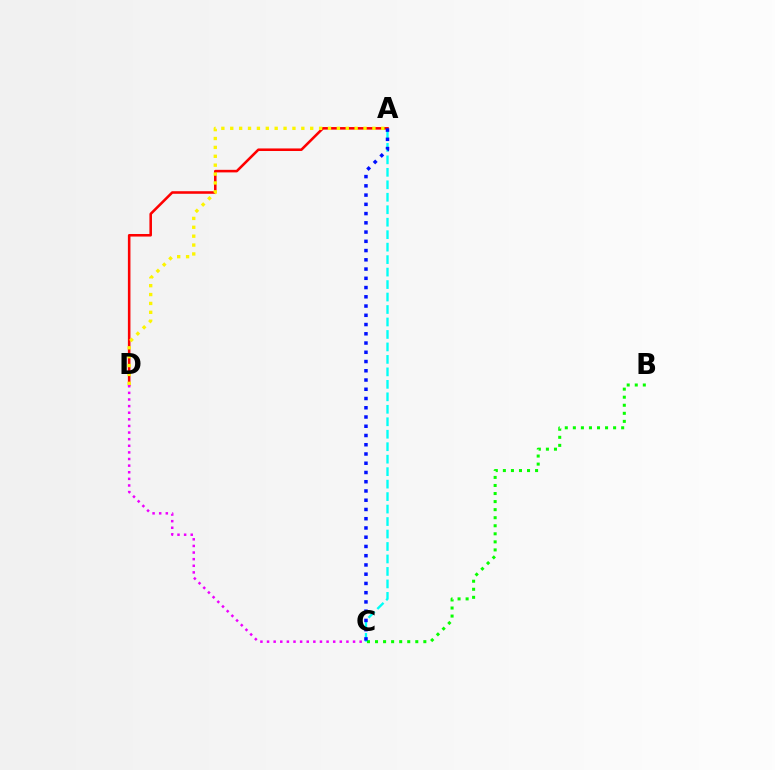{('A', 'C'): [{'color': '#00fff6', 'line_style': 'dashed', 'thickness': 1.69}, {'color': '#0010ff', 'line_style': 'dotted', 'thickness': 2.51}], ('A', 'D'): [{'color': '#ff0000', 'line_style': 'solid', 'thickness': 1.84}, {'color': '#fcf500', 'line_style': 'dotted', 'thickness': 2.41}], ('B', 'C'): [{'color': '#08ff00', 'line_style': 'dotted', 'thickness': 2.19}], ('C', 'D'): [{'color': '#ee00ff', 'line_style': 'dotted', 'thickness': 1.8}]}